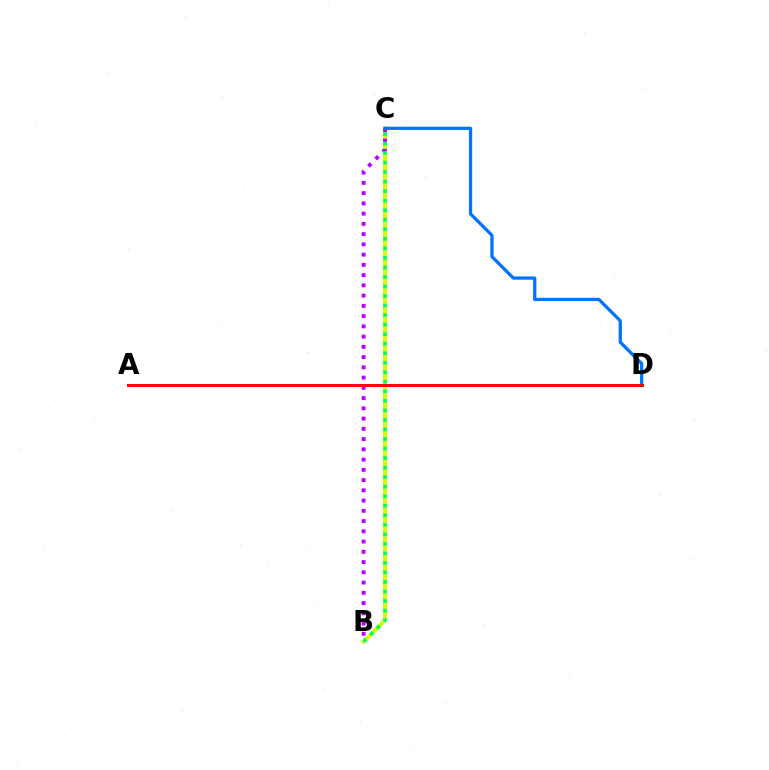{('B', 'C'): [{'color': '#d1ff00', 'line_style': 'solid', 'thickness': 2.84}, {'color': '#b900ff', 'line_style': 'dotted', 'thickness': 2.78}, {'color': '#00ff5c', 'line_style': 'dotted', 'thickness': 2.59}], ('C', 'D'): [{'color': '#0074ff', 'line_style': 'solid', 'thickness': 2.34}], ('A', 'D'): [{'color': '#ff0000', 'line_style': 'solid', 'thickness': 2.13}]}